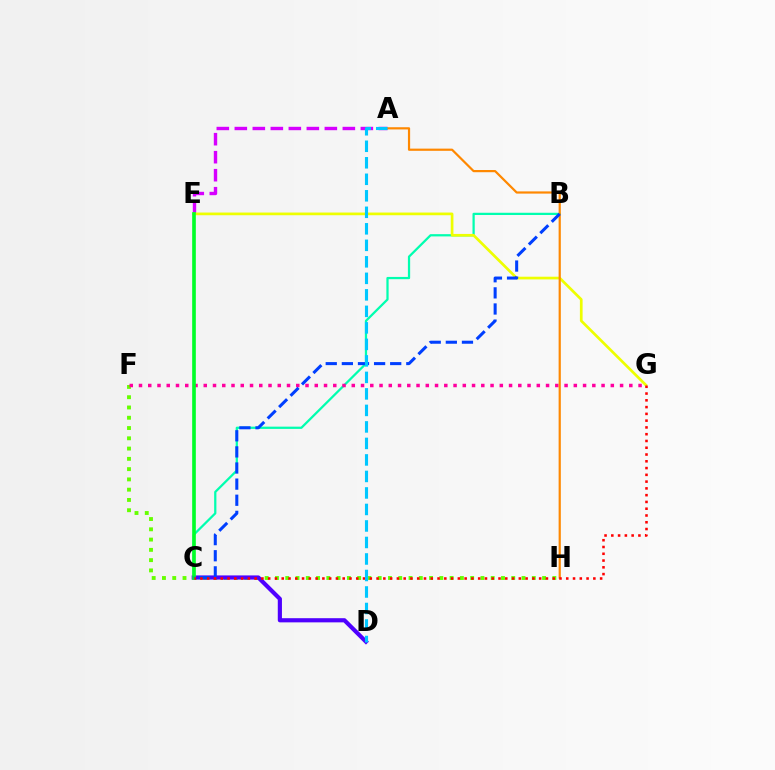{('A', 'E'): [{'color': '#d600ff', 'line_style': 'dashed', 'thickness': 2.45}], ('B', 'C'): [{'color': '#00ffaf', 'line_style': 'solid', 'thickness': 1.62}, {'color': '#003fff', 'line_style': 'dashed', 'thickness': 2.19}], ('F', 'H'): [{'color': '#66ff00', 'line_style': 'dotted', 'thickness': 2.79}], ('F', 'G'): [{'color': '#ff00a0', 'line_style': 'dotted', 'thickness': 2.51}], ('C', 'D'): [{'color': '#4f00ff', 'line_style': 'solid', 'thickness': 3.0}], ('E', 'G'): [{'color': '#eeff00', 'line_style': 'solid', 'thickness': 1.94}], ('A', 'H'): [{'color': '#ff8800', 'line_style': 'solid', 'thickness': 1.58}], ('C', 'E'): [{'color': '#00ff27', 'line_style': 'solid', 'thickness': 2.63}], ('C', 'G'): [{'color': '#ff0000', 'line_style': 'dotted', 'thickness': 1.84}], ('A', 'D'): [{'color': '#00c7ff', 'line_style': 'dashed', 'thickness': 2.24}]}